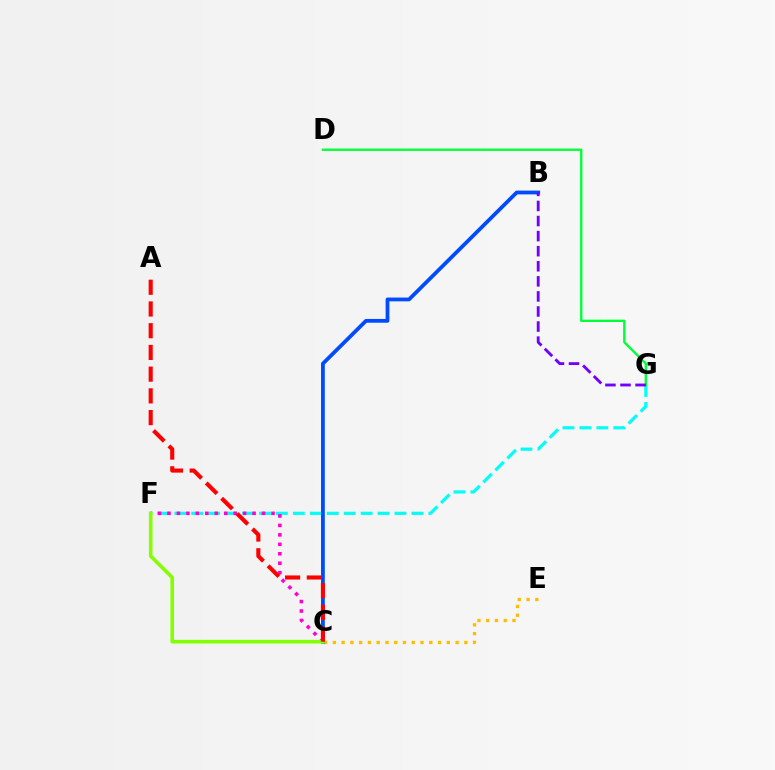{('F', 'G'): [{'color': '#00fff6', 'line_style': 'dashed', 'thickness': 2.3}], ('C', 'F'): [{'color': '#ff00cf', 'line_style': 'dotted', 'thickness': 2.57}, {'color': '#84ff00', 'line_style': 'solid', 'thickness': 2.59}], ('C', 'E'): [{'color': '#ffbd00', 'line_style': 'dotted', 'thickness': 2.38}], ('B', 'C'): [{'color': '#004bff', 'line_style': 'solid', 'thickness': 2.72}], ('D', 'G'): [{'color': '#00ff39', 'line_style': 'solid', 'thickness': 1.7}], ('A', 'C'): [{'color': '#ff0000', 'line_style': 'dashed', 'thickness': 2.95}], ('B', 'G'): [{'color': '#7200ff', 'line_style': 'dashed', 'thickness': 2.05}]}